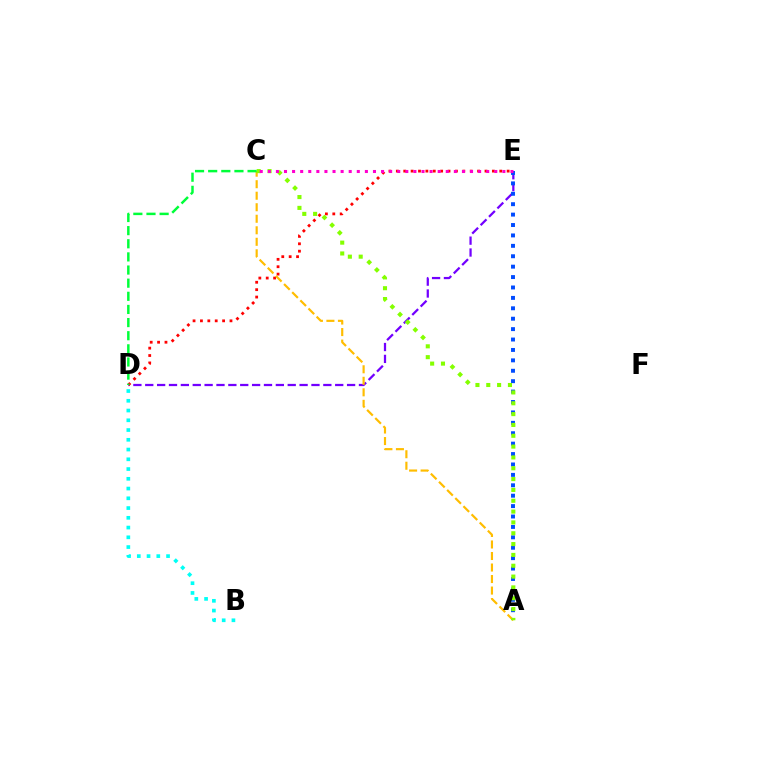{('B', 'D'): [{'color': '#00fff6', 'line_style': 'dotted', 'thickness': 2.65}], ('D', 'E'): [{'color': '#7200ff', 'line_style': 'dashed', 'thickness': 1.61}, {'color': '#ff0000', 'line_style': 'dotted', 'thickness': 2.01}], ('A', 'E'): [{'color': '#004bff', 'line_style': 'dotted', 'thickness': 2.83}], ('A', 'C'): [{'color': '#ffbd00', 'line_style': 'dashed', 'thickness': 1.56}, {'color': '#84ff00', 'line_style': 'dotted', 'thickness': 2.94}], ('C', 'D'): [{'color': '#00ff39', 'line_style': 'dashed', 'thickness': 1.78}], ('C', 'E'): [{'color': '#ff00cf', 'line_style': 'dotted', 'thickness': 2.2}]}